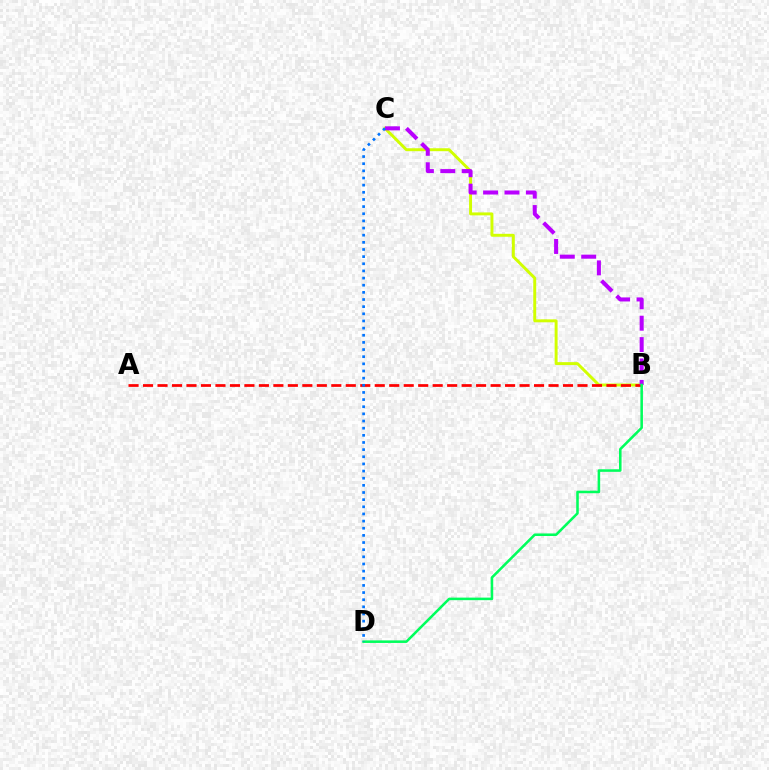{('B', 'C'): [{'color': '#d1ff00', 'line_style': 'solid', 'thickness': 2.12}, {'color': '#b900ff', 'line_style': 'dashed', 'thickness': 2.91}], ('A', 'B'): [{'color': '#ff0000', 'line_style': 'dashed', 'thickness': 1.97}], ('B', 'D'): [{'color': '#00ff5c', 'line_style': 'solid', 'thickness': 1.84}], ('C', 'D'): [{'color': '#0074ff', 'line_style': 'dotted', 'thickness': 1.94}]}